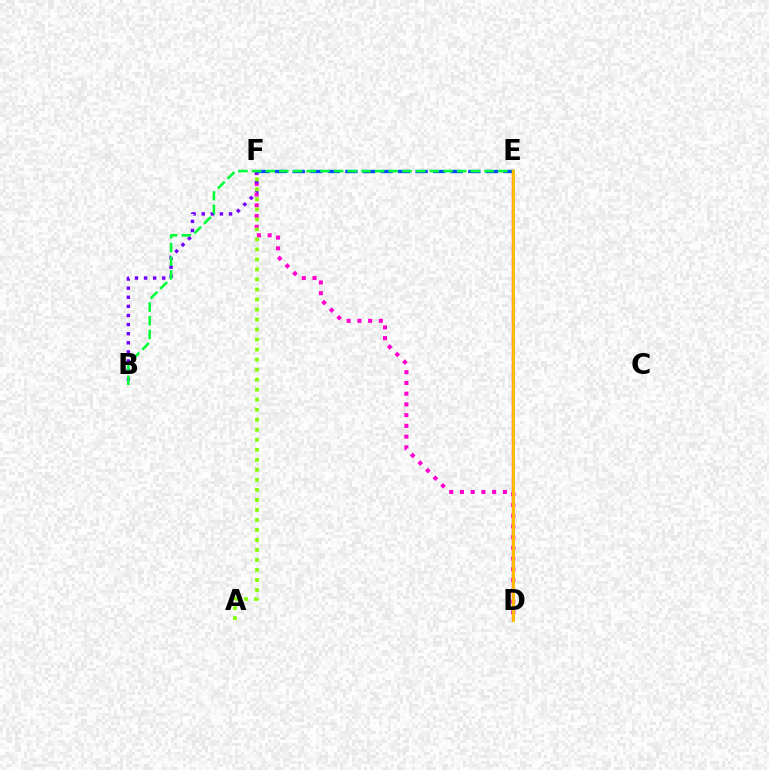{('D', 'F'): [{'color': '#ff00cf', 'line_style': 'dotted', 'thickness': 2.92}], ('B', 'F'): [{'color': '#7200ff', 'line_style': 'dotted', 'thickness': 2.47}], ('D', 'E'): [{'color': '#00fff6', 'line_style': 'dotted', 'thickness': 1.95}, {'color': '#ff0000', 'line_style': 'solid', 'thickness': 1.68}, {'color': '#ffbd00', 'line_style': 'solid', 'thickness': 2.1}], ('A', 'F'): [{'color': '#84ff00', 'line_style': 'dotted', 'thickness': 2.72}], ('E', 'F'): [{'color': '#004bff', 'line_style': 'dashed', 'thickness': 2.39}], ('B', 'E'): [{'color': '#00ff39', 'line_style': 'dashed', 'thickness': 1.86}]}